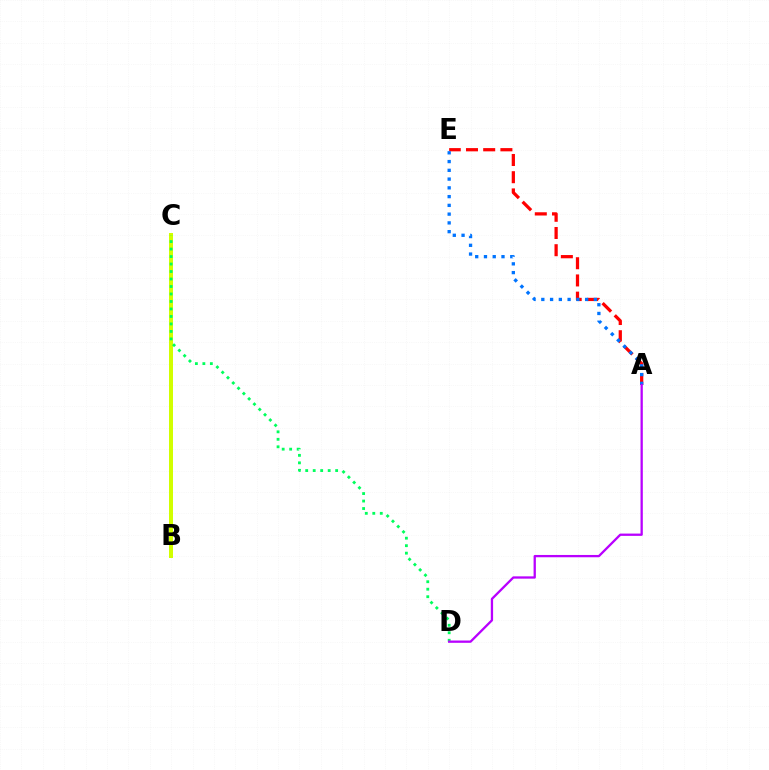{('A', 'E'): [{'color': '#ff0000', 'line_style': 'dashed', 'thickness': 2.34}, {'color': '#0074ff', 'line_style': 'dotted', 'thickness': 2.38}], ('B', 'C'): [{'color': '#d1ff00', 'line_style': 'solid', 'thickness': 2.87}], ('C', 'D'): [{'color': '#00ff5c', 'line_style': 'dotted', 'thickness': 2.03}], ('A', 'D'): [{'color': '#b900ff', 'line_style': 'solid', 'thickness': 1.65}]}